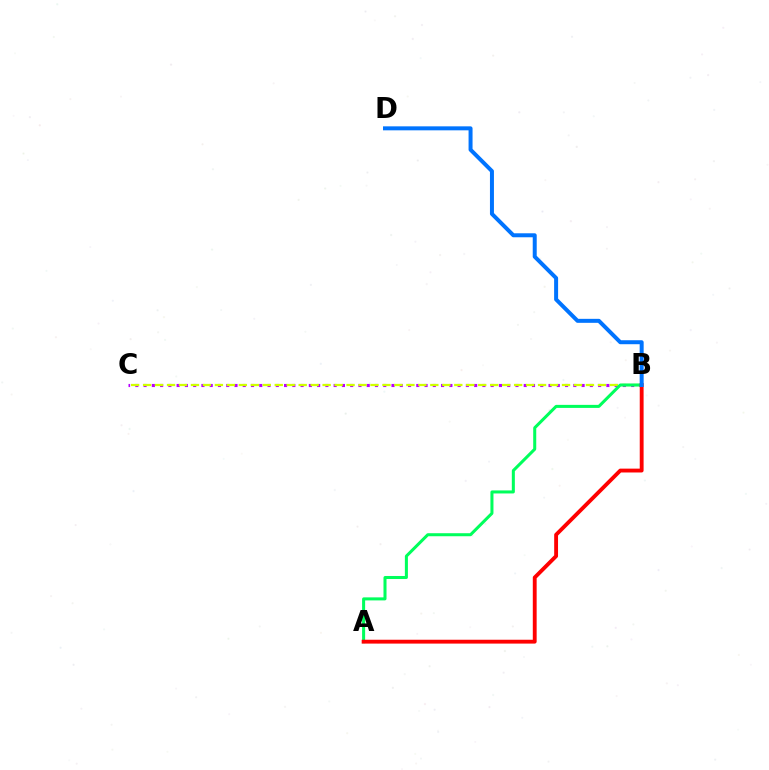{('B', 'C'): [{'color': '#b900ff', 'line_style': 'dotted', 'thickness': 2.25}, {'color': '#d1ff00', 'line_style': 'dashed', 'thickness': 1.63}], ('A', 'B'): [{'color': '#00ff5c', 'line_style': 'solid', 'thickness': 2.18}, {'color': '#ff0000', 'line_style': 'solid', 'thickness': 2.77}], ('B', 'D'): [{'color': '#0074ff', 'line_style': 'solid', 'thickness': 2.87}]}